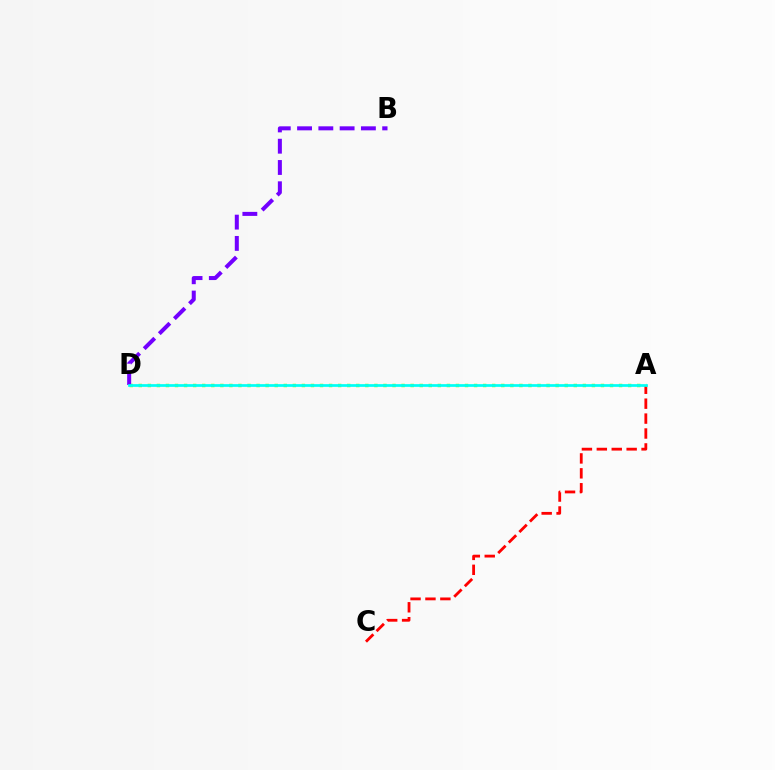{('A', 'C'): [{'color': '#ff0000', 'line_style': 'dashed', 'thickness': 2.03}], ('A', 'D'): [{'color': '#84ff00', 'line_style': 'dotted', 'thickness': 2.46}, {'color': '#00fff6', 'line_style': 'solid', 'thickness': 1.96}], ('B', 'D'): [{'color': '#7200ff', 'line_style': 'dashed', 'thickness': 2.89}]}